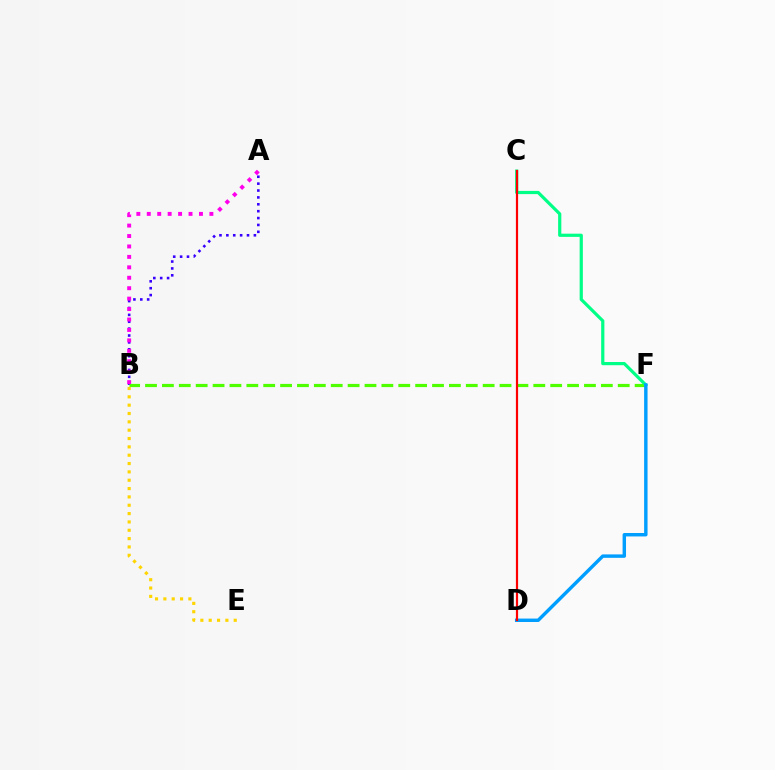{('A', 'B'): [{'color': '#3700ff', 'line_style': 'dotted', 'thickness': 1.87}, {'color': '#ff00ed', 'line_style': 'dotted', 'thickness': 2.84}], ('B', 'F'): [{'color': '#4fff00', 'line_style': 'dashed', 'thickness': 2.29}], ('C', 'F'): [{'color': '#00ff86', 'line_style': 'solid', 'thickness': 2.3}], ('B', 'E'): [{'color': '#ffd500', 'line_style': 'dotted', 'thickness': 2.27}], ('D', 'F'): [{'color': '#009eff', 'line_style': 'solid', 'thickness': 2.47}], ('C', 'D'): [{'color': '#ff0000', 'line_style': 'solid', 'thickness': 1.58}]}